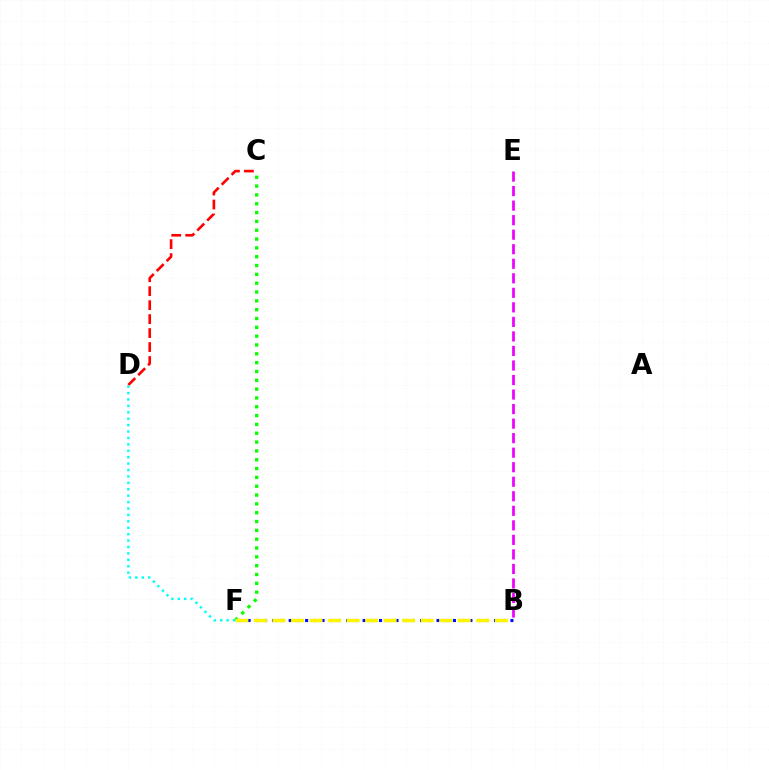{('C', 'D'): [{'color': '#ff0000', 'line_style': 'dashed', 'thickness': 1.9}], ('B', 'E'): [{'color': '#ee00ff', 'line_style': 'dashed', 'thickness': 1.97}], ('C', 'F'): [{'color': '#08ff00', 'line_style': 'dotted', 'thickness': 2.4}], ('B', 'F'): [{'color': '#0010ff', 'line_style': 'dotted', 'thickness': 2.23}, {'color': '#fcf500', 'line_style': 'dashed', 'thickness': 2.52}], ('D', 'F'): [{'color': '#00fff6', 'line_style': 'dotted', 'thickness': 1.74}]}